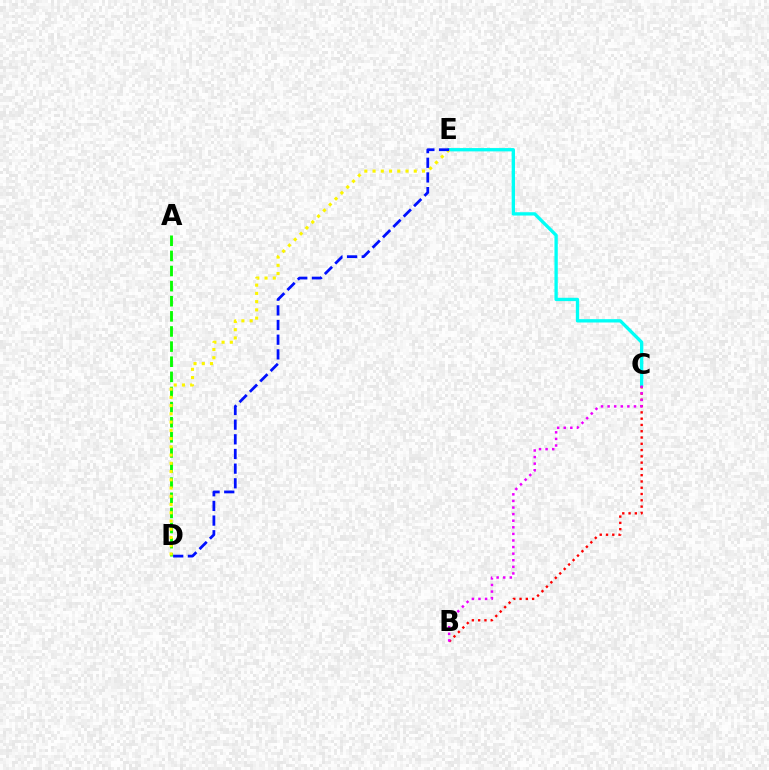{('C', 'E'): [{'color': '#00fff6', 'line_style': 'solid', 'thickness': 2.39}], ('B', 'C'): [{'color': '#ff0000', 'line_style': 'dotted', 'thickness': 1.71}, {'color': '#ee00ff', 'line_style': 'dotted', 'thickness': 1.79}], ('A', 'D'): [{'color': '#08ff00', 'line_style': 'dashed', 'thickness': 2.05}], ('D', 'E'): [{'color': '#fcf500', 'line_style': 'dotted', 'thickness': 2.24}, {'color': '#0010ff', 'line_style': 'dashed', 'thickness': 1.99}]}